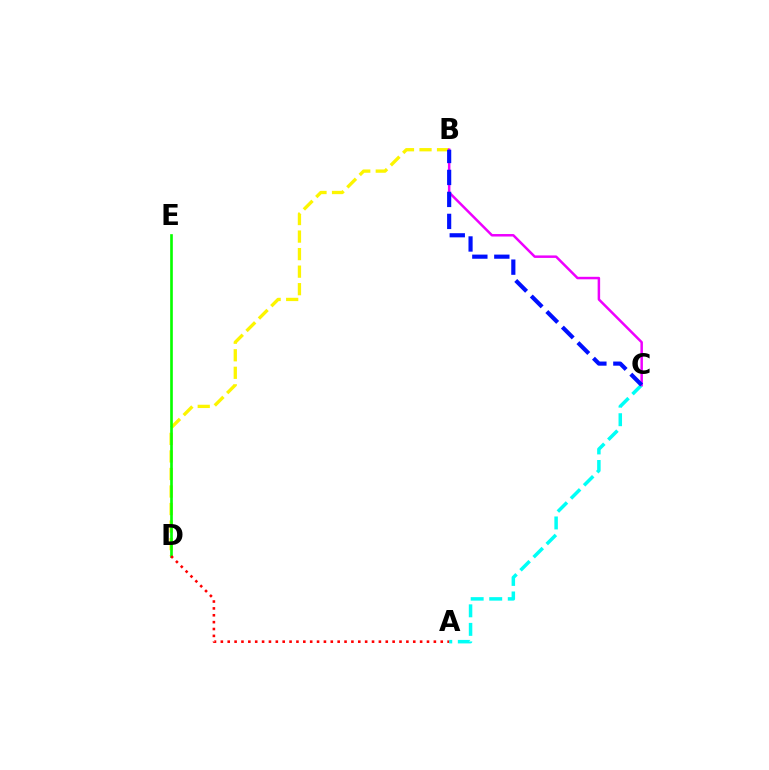{('A', 'C'): [{'color': '#00fff6', 'line_style': 'dashed', 'thickness': 2.52}], ('B', 'D'): [{'color': '#fcf500', 'line_style': 'dashed', 'thickness': 2.38}], ('D', 'E'): [{'color': '#08ff00', 'line_style': 'solid', 'thickness': 1.91}], ('B', 'C'): [{'color': '#ee00ff', 'line_style': 'solid', 'thickness': 1.8}, {'color': '#0010ff', 'line_style': 'dashed', 'thickness': 2.99}], ('A', 'D'): [{'color': '#ff0000', 'line_style': 'dotted', 'thickness': 1.87}]}